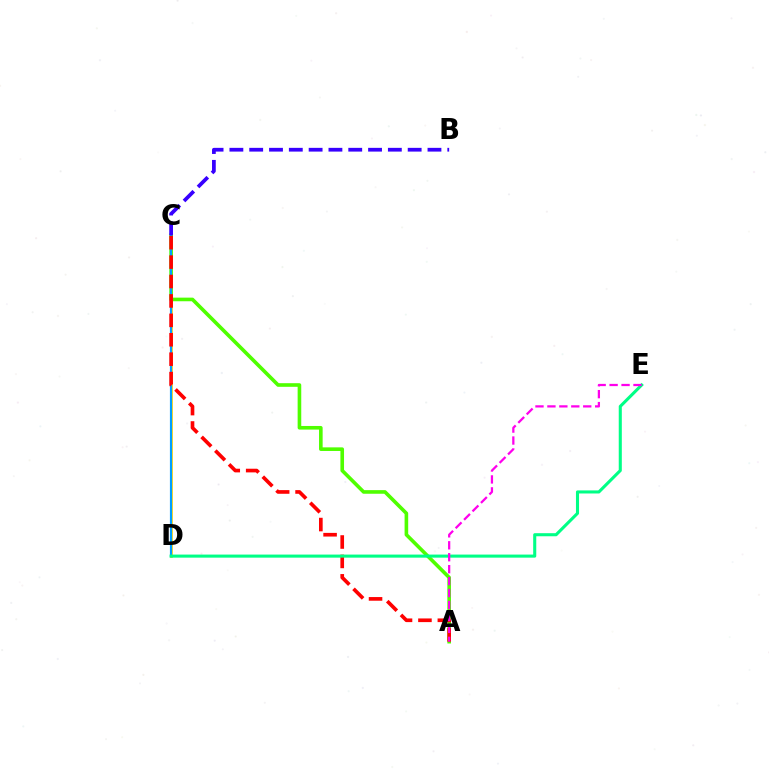{('C', 'D'): [{'color': '#ffd500', 'line_style': 'solid', 'thickness': 1.94}, {'color': '#009eff', 'line_style': 'solid', 'thickness': 1.56}], ('A', 'C'): [{'color': '#4fff00', 'line_style': 'solid', 'thickness': 2.6}, {'color': '#ff0000', 'line_style': 'dashed', 'thickness': 2.64}], ('D', 'E'): [{'color': '#00ff86', 'line_style': 'solid', 'thickness': 2.21}], ('B', 'C'): [{'color': '#3700ff', 'line_style': 'dashed', 'thickness': 2.69}], ('A', 'E'): [{'color': '#ff00ed', 'line_style': 'dashed', 'thickness': 1.62}]}